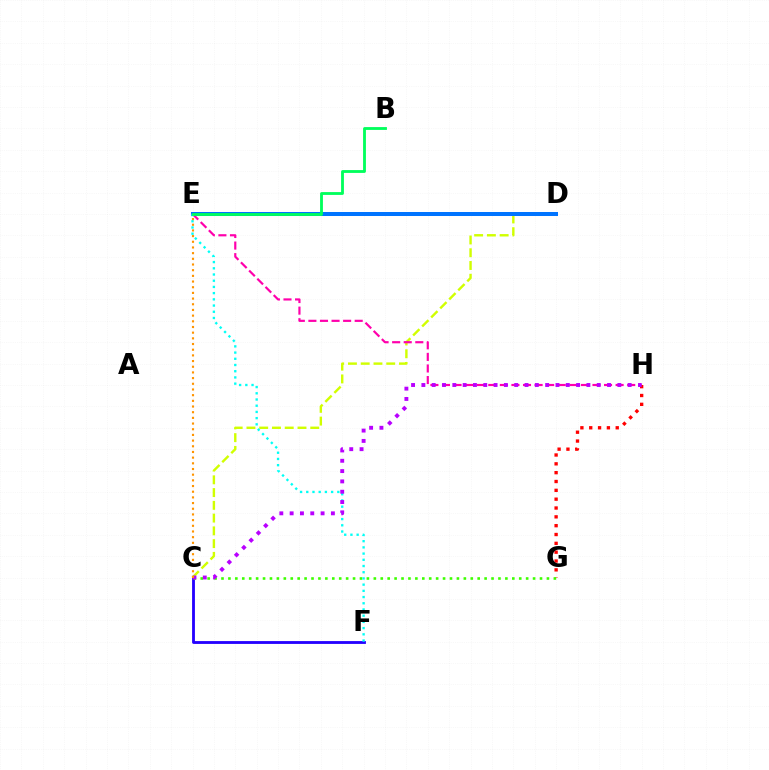{('C', 'D'): [{'color': '#d1ff00', 'line_style': 'dashed', 'thickness': 1.73}], ('D', 'E'): [{'color': '#0074ff', 'line_style': 'solid', 'thickness': 2.89}], ('C', 'F'): [{'color': '#2500ff', 'line_style': 'solid', 'thickness': 2.04}], ('E', 'H'): [{'color': '#ff00ac', 'line_style': 'dashed', 'thickness': 1.57}], ('G', 'H'): [{'color': '#ff0000', 'line_style': 'dotted', 'thickness': 2.4}], ('C', 'G'): [{'color': '#3dff00', 'line_style': 'dotted', 'thickness': 1.88}], ('E', 'F'): [{'color': '#00fff6', 'line_style': 'dotted', 'thickness': 1.69}], ('C', 'H'): [{'color': '#b900ff', 'line_style': 'dotted', 'thickness': 2.8}], ('C', 'E'): [{'color': '#ff9400', 'line_style': 'dotted', 'thickness': 1.54}], ('B', 'E'): [{'color': '#00ff5c', 'line_style': 'solid', 'thickness': 2.04}]}